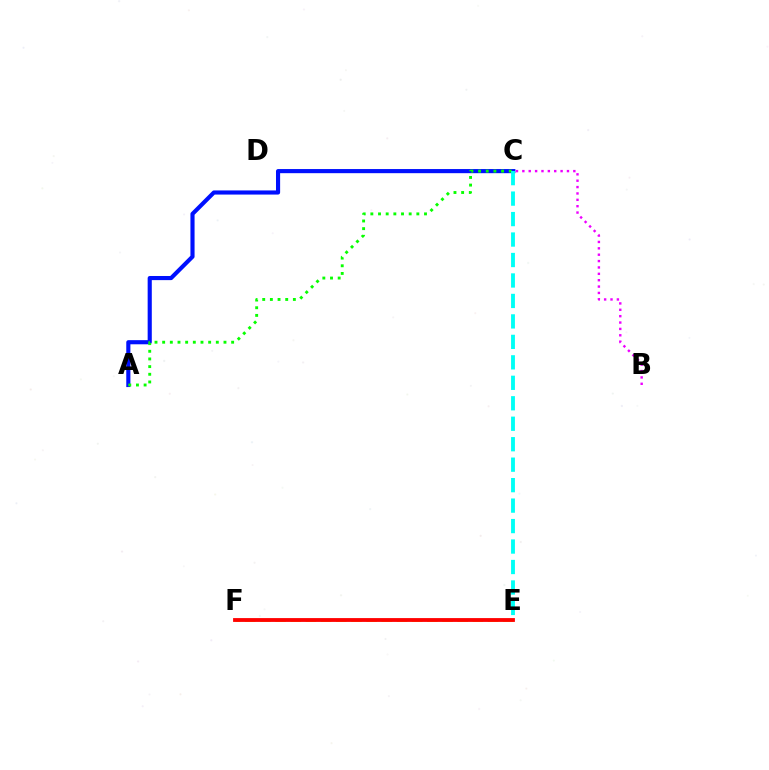{('A', 'C'): [{'color': '#0010ff', 'line_style': 'solid', 'thickness': 2.97}, {'color': '#08ff00', 'line_style': 'dotted', 'thickness': 2.08}], ('E', 'F'): [{'color': '#fcf500', 'line_style': 'dashed', 'thickness': 2.06}, {'color': '#ff0000', 'line_style': 'solid', 'thickness': 2.75}], ('C', 'E'): [{'color': '#00fff6', 'line_style': 'dashed', 'thickness': 2.78}], ('B', 'C'): [{'color': '#ee00ff', 'line_style': 'dotted', 'thickness': 1.73}]}